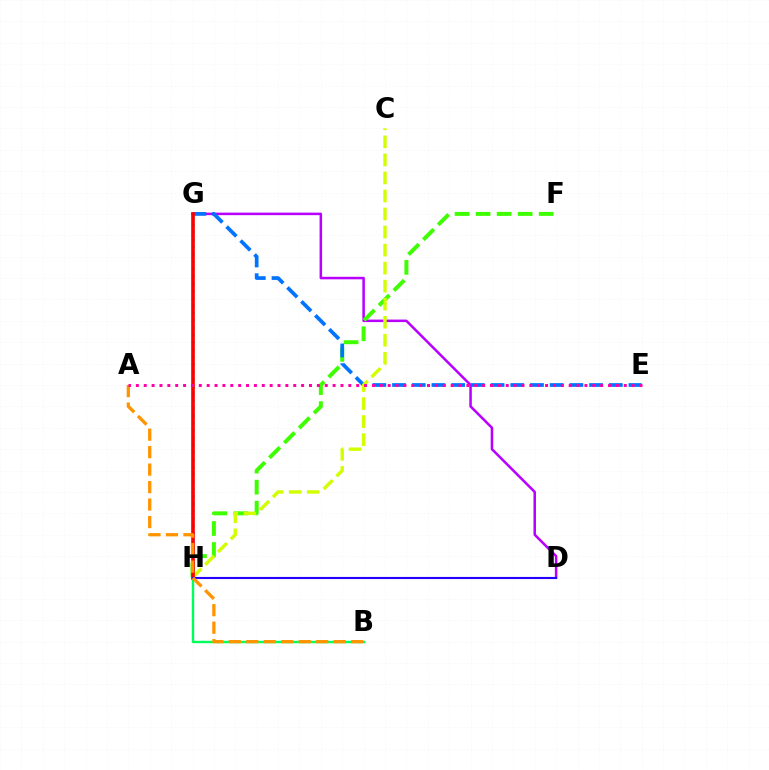{('B', 'H'): [{'color': '#00ff5c', 'line_style': 'solid', 'thickness': 1.74}], ('D', 'G'): [{'color': '#b900ff', 'line_style': 'solid', 'thickness': 1.82}], ('G', 'H'): [{'color': '#00fff6', 'line_style': 'dotted', 'thickness': 1.99}, {'color': '#ff0000', 'line_style': 'solid', 'thickness': 2.62}], ('F', 'H'): [{'color': '#3dff00', 'line_style': 'dashed', 'thickness': 2.86}], ('E', 'G'): [{'color': '#0074ff', 'line_style': 'dashed', 'thickness': 2.68}], ('C', 'H'): [{'color': '#d1ff00', 'line_style': 'dashed', 'thickness': 2.45}], ('D', 'H'): [{'color': '#2500ff', 'line_style': 'solid', 'thickness': 1.52}], ('A', 'B'): [{'color': '#ff9400', 'line_style': 'dashed', 'thickness': 2.37}], ('A', 'E'): [{'color': '#ff00ac', 'line_style': 'dotted', 'thickness': 2.14}]}